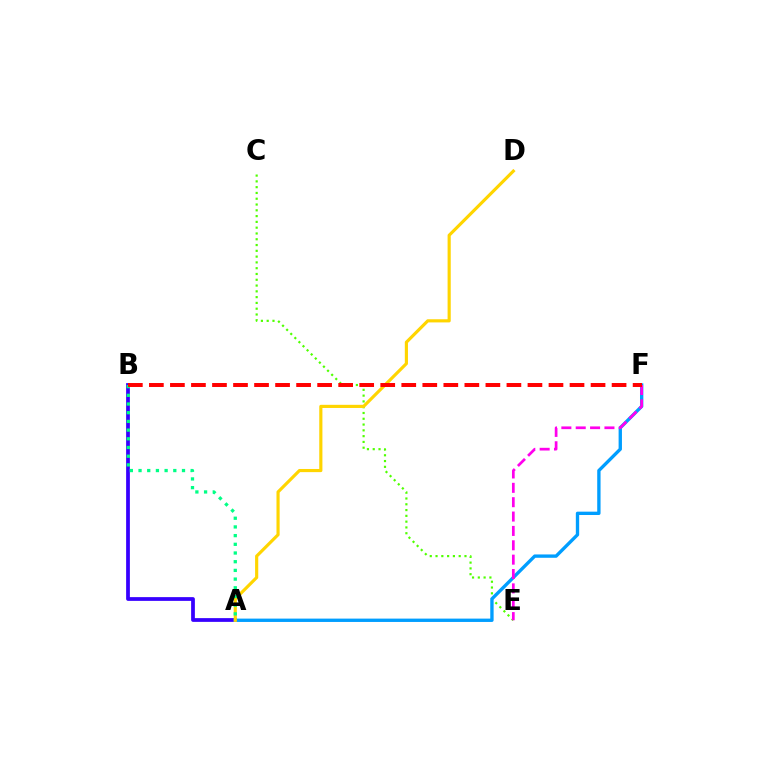{('C', 'E'): [{'color': '#4fff00', 'line_style': 'dotted', 'thickness': 1.57}], ('A', 'B'): [{'color': '#3700ff', 'line_style': 'solid', 'thickness': 2.7}, {'color': '#00ff86', 'line_style': 'dotted', 'thickness': 2.36}], ('A', 'F'): [{'color': '#009eff', 'line_style': 'solid', 'thickness': 2.41}], ('E', 'F'): [{'color': '#ff00ed', 'line_style': 'dashed', 'thickness': 1.95}], ('A', 'D'): [{'color': '#ffd500', 'line_style': 'solid', 'thickness': 2.27}], ('B', 'F'): [{'color': '#ff0000', 'line_style': 'dashed', 'thickness': 2.86}]}